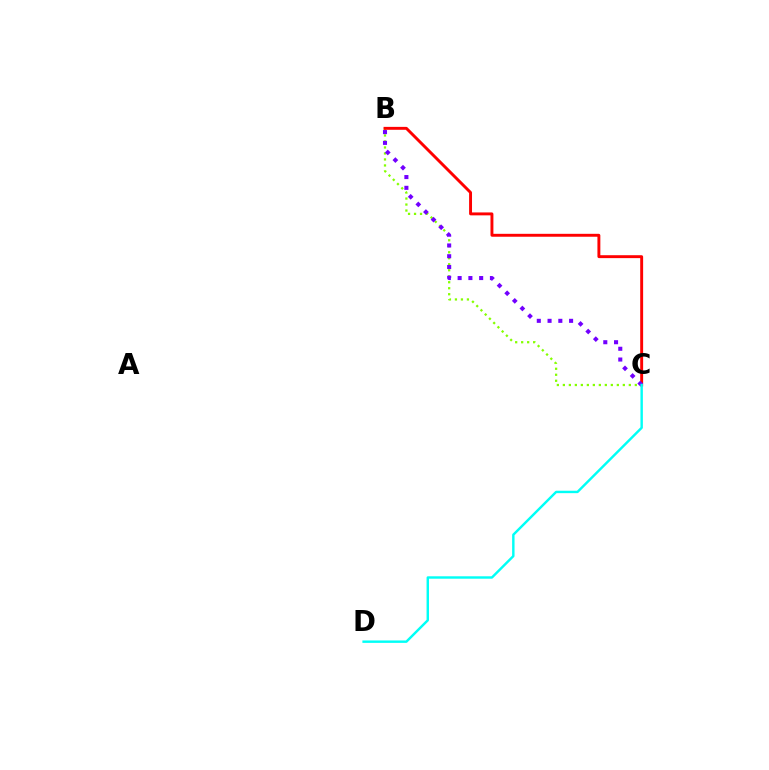{('B', 'C'): [{'color': '#84ff00', 'line_style': 'dotted', 'thickness': 1.63}, {'color': '#ff0000', 'line_style': 'solid', 'thickness': 2.1}, {'color': '#7200ff', 'line_style': 'dotted', 'thickness': 2.92}], ('C', 'D'): [{'color': '#00fff6', 'line_style': 'solid', 'thickness': 1.75}]}